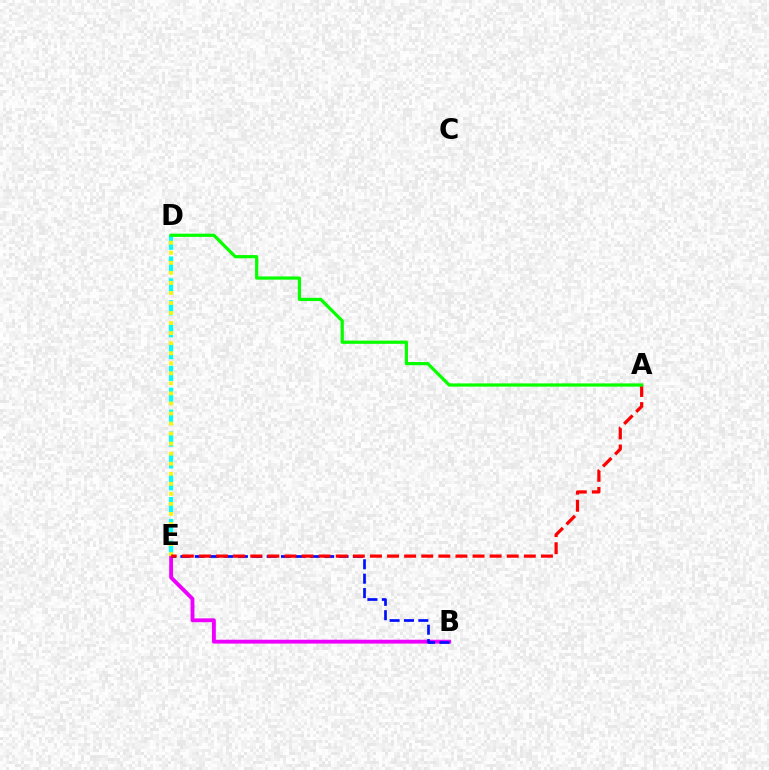{('D', 'E'): [{'color': '#00fff6', 'line_style': 'dashed', 'thickness': 2.97}, {'color': '#fcf500', 'line_style': 'dotted', 'thickness': 2.73}], ('B', 'E'): [{'color': '#ee00ff', 'line_style': 'solid', 'thickness': 2.78}, {'color': '#0010ff', 'line_style': 'dashed', 'thickness': 1.95}], ('A', 'E'): [{'color': '#ff0000', 'line_style': 'dashed', 'thickness': 2.32}], ('A', 'D'): [{'color': '#08ff00', 'line_style': 'solid', 'thickness': 2.32}]}